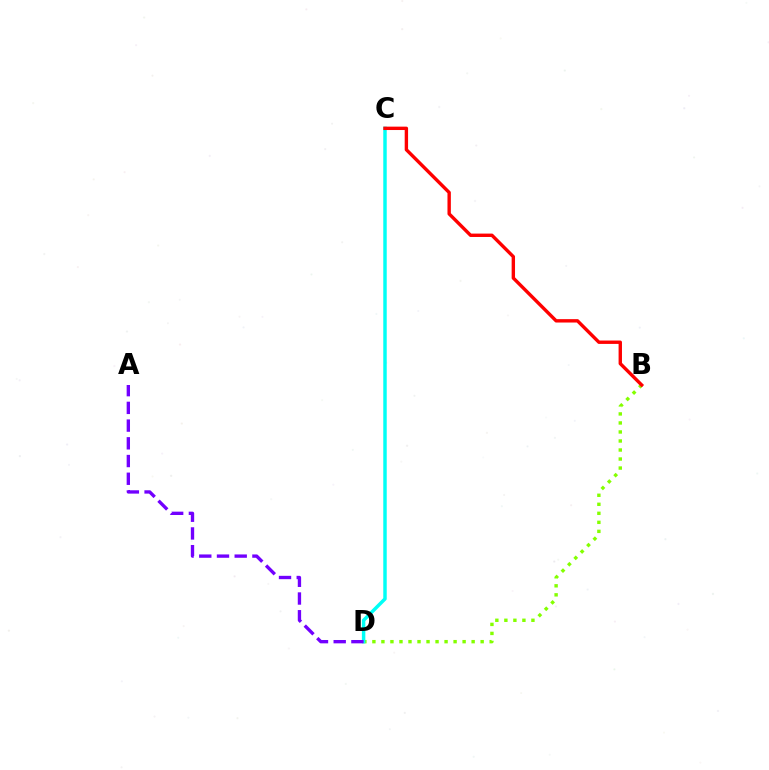{('B', 'D'): [{'color': '#84ff00', 'line_style': 'dotted', 'thickness': 2.45}], ('C', 'D'): [{'color': '#00fff6', 'line_style': 'solid', 'thickness': 2.49}], ('B', 'C'): [{'color': '#ff0000', 'line_style': 'solid', 'thickness': 2.44}], ('A', 'D'): [{'color': '#7200ff', 'line_style': 'dashed', 'thickness': 2.41}]}